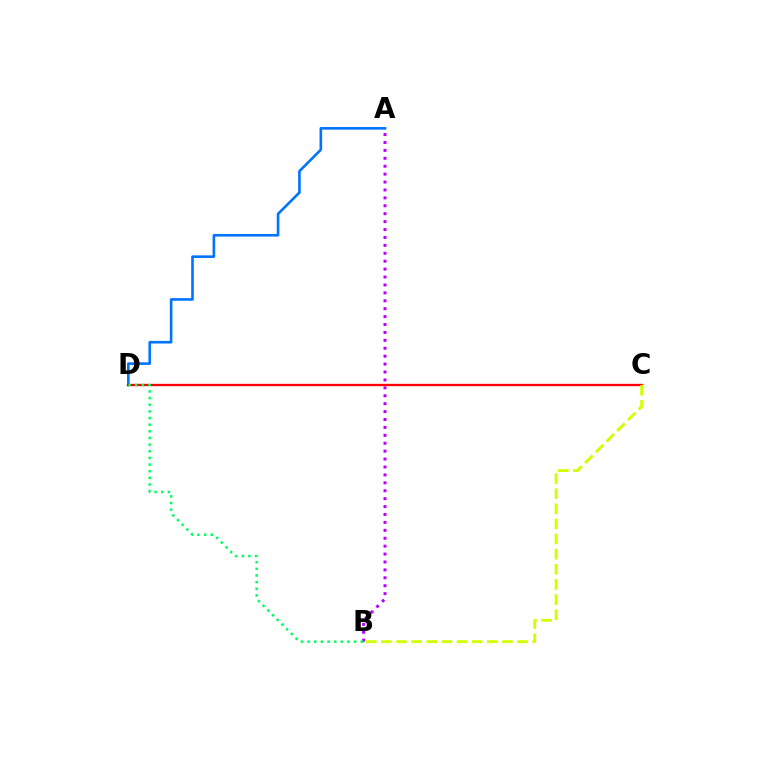{('A', 'D'): [{'color': '#0074ff', 'line_style': 'solid', 'thickness': 1.88}], ('A', 'B'): [{'color': '#b900ff', 'line_style': 'dotted', 'thickness': 2.15}], ('C', 'D'): [{'color': '#ff0000', 'line_style': 'solid', 'thickness': 1.68}], ('B', 'C'): [{'color': '#d1ff00', 'line_style': 'dashed', 'thickness': 2.06}], ('B', 'D'): [{'color': '#00ff5c', 'line_style': 'dotted', 'thickness': 1.81}]}